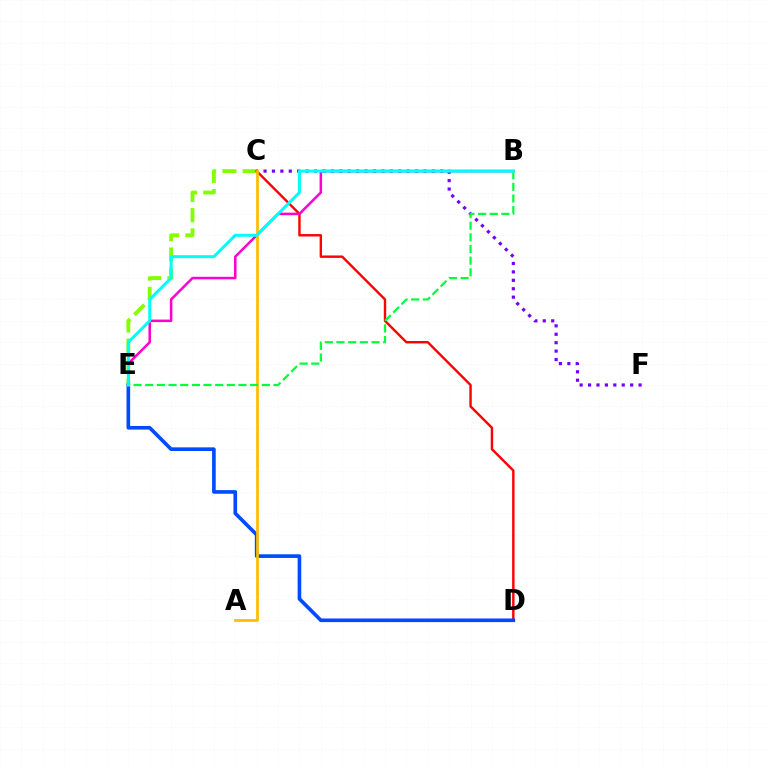{('C', 'E'): [{'color': '#84ff00', 'line_style': 'dashed', 'thickness': 2.75}], ('C', 'D'): [{'color': '#ff0000', 'line_style': 'solid', 'thickness': 1.74}], ('D', 'E'): [{'color': '#004bff', 'line_style': 'solid', 'thickness': 2.62}], ('B', 'E'): [{'color': '#ff00cf', 'line_style': 'solid', 'thickness': 1.82}, {'color': '#00ff39', 'line_style': 'dashed', 'thickness': 1.58}, {'color': '#00fff6', 'line_style': 'solid', 'thickness': 2.15}], ('C', 'F'): [{'color': '#7200ff', 'line_style': 'dotted', 'thickness': 2.29}], ('A', 'C'): [{'color': '#ffbd00', 'line_style': 'solid', 'thickness': 1.96}]}